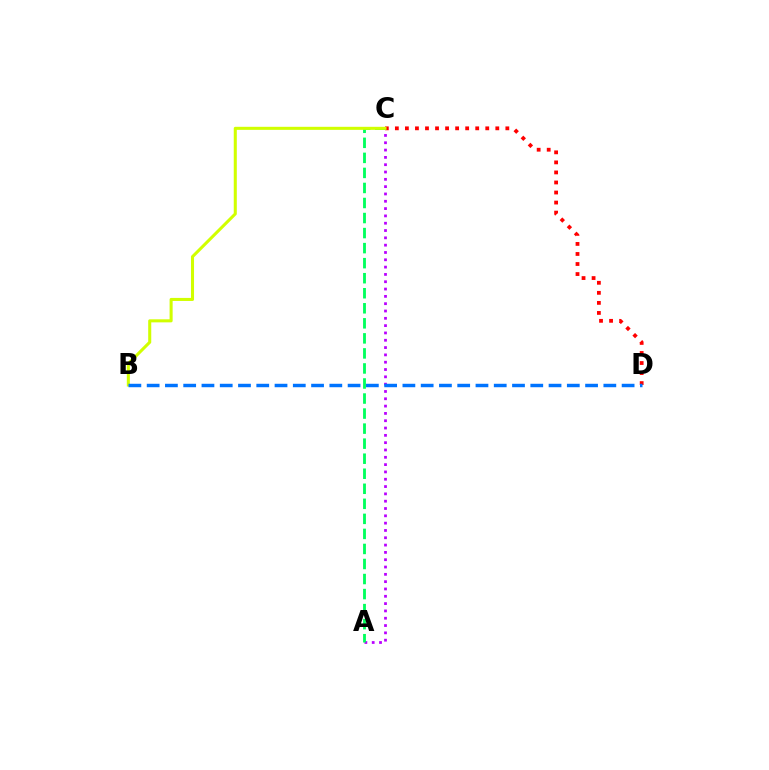{('A', 'C'): [{'color': '#b900ff', 'line_style': 'dotted', 'thickness': 1.99}, {'color': '#00ff5c', 'line_style': 'dashed', 'thickness': 2.04}], ('C', 'D'): [{'color': '#ff0000', 'line_style': 'dotted', 'thickness': 2.73}], ('B', 'C'): [{'color': '#d1ff00', 'line_style': 'solid', 'thickness': 2.2}], ('B', 'D'): [{'color': '#0074ff', 'line_style': 'dashed', 'thickness': 2.48}]}